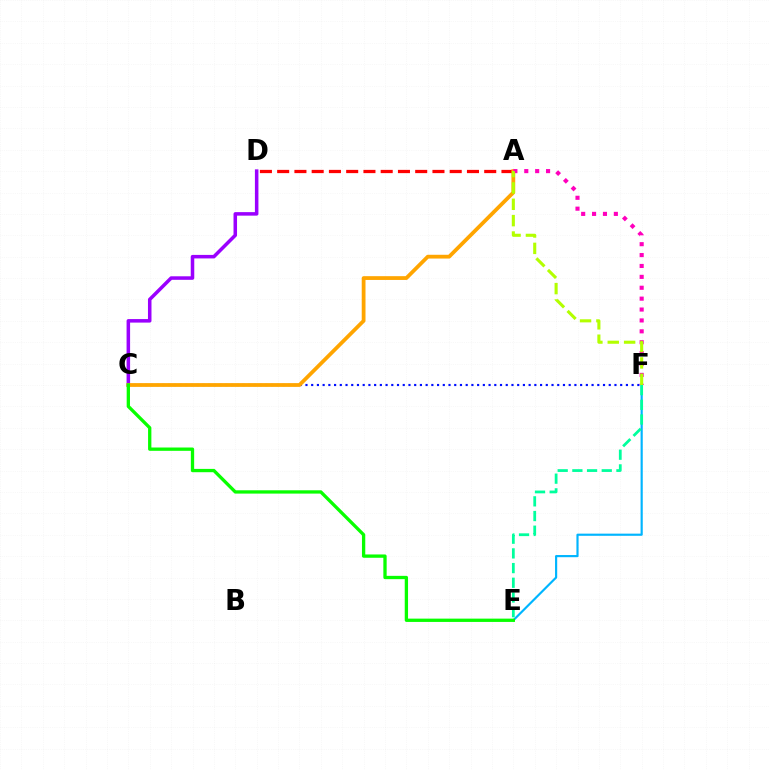{('C', 'D'): [{'color': '#9b00ff', 'line_style': 'solid', 'thickness': 2.54}], ('C', 'F'): [{'color': '#0010ff', 'line_style': 'dotted', 'thickness': 1.55}], ('A', 'D'): [{'color': '#ff0000', 'line_style': 'dashed', 'thickness': 2.34}], ('A', 'C'): [{'color': '#ffa500', 'line_style': 'solid', 'thickness': 2.72}], ('A', 'F'): [{'color': '#ff00bd', 'line_style': 'dotted', 'thickness': 2.96}, {'color': '#b3ff00', 'line_style': 'dashed', 'thickness': 2.22}], ('E', 'F'): [{'color': '#00b5ff', 'line_style': 'solid', 'thickness': 1.56}, {'color': '#00ff9d', 'line_style': 'dashed', 'thickness': 2.0}], ('C', 'E'): [{'color': '#08ff00', 'line_style': 'solid', 'thickness': 2.38}]}